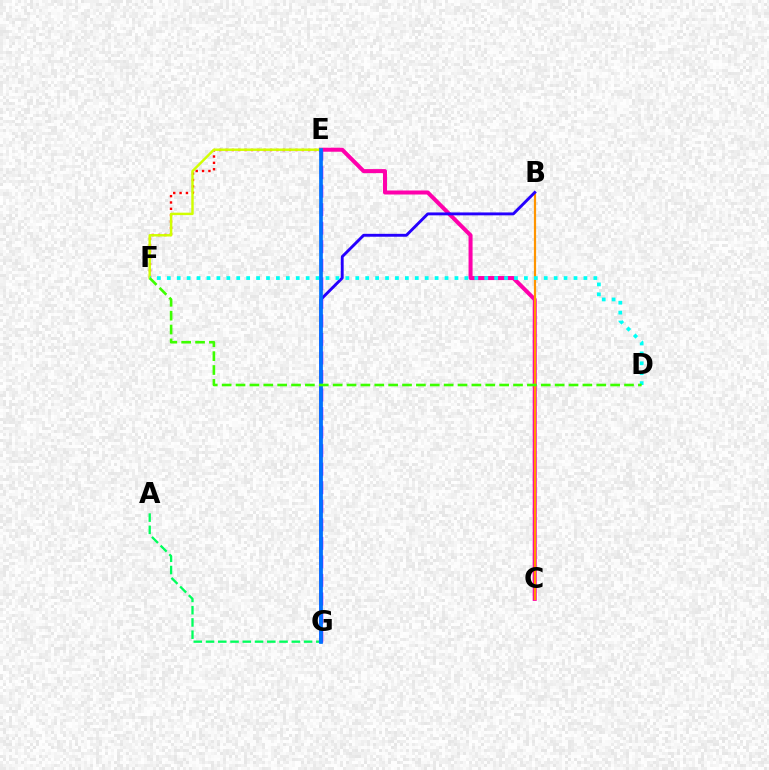{('C', 'E'): [{'color': '#ff00ac', 'line_style': 'solid', 'thickness': 2.89}], ('E', 'F'): [{'color': '#ff0000', 'line_style': 'dotted', 'thickness': 1.73}, {'color': '#d1ff00', 'line_style': 'solid', 'thickness': 1.76}], ('A', 'G'): [{'color': '#00ff5c', 'line_style': 'dashed', 'thickness': 1.66}], ('E', 'G'): [{'color': '#b900ff', 'line_style': 'dashed', 'thickness': 2.52}, {'color': '#0074ff', 'line_style': 'solid', 'thickness': 2.66}], ('B', 'C'): [{'color': '#ff9400', 'line_style': 'solid', 'thickness': 1.59}], ('B', 'G'): [{'color': '#2500ff', 'line_style': 'solid', 'thickness': 2.08}], ('D', 'F'): [{'color': '#00fff6', 'line_style': 'dotted', 'thickness': 2.7}, {'color': '#3dff00', 'line_style': 'dashed', 'thickness': 1.88}]}